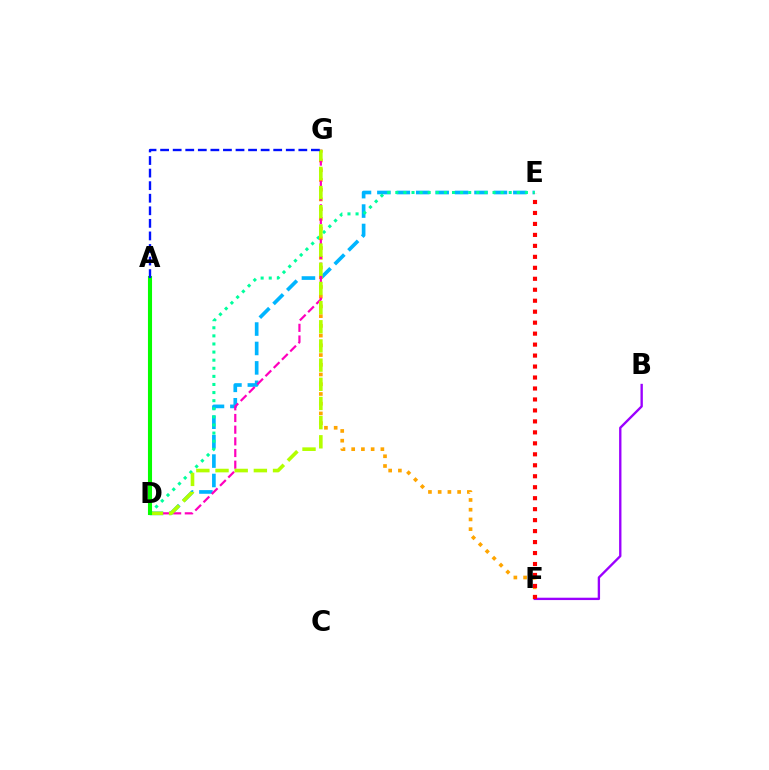{('D', 'E'): [{'color': '#00b5ff', 'line_style': 'dashed', 'thickness': 2.64}, {'color': '#00ff9d', 'line_style': 'dotted', 'thickness': 2.2}], ('F', 'G'): [{'color': '#ffa500', 'line_style': 'dotted', 'thickness': 2.64}], ('B', 'F'): [{'color': '#9b00ff', 'line_style': 'solid', 'thickness': 1.69}], ('E', 'F'): [{'color': '#ff0000', 'line_style': 'dotted', 'thickness': 2.98}], ('D', 'G'): [{'color': '#ff00bd', 'line_style': 'dashed', 'thickness': 1.59}, {'color': '#b3ff00', 'line_style': 'dashed', 'thickness': 2.6}], ('A', 'D'): [{'color': '#08ff00', 'line_style': 'solid', 'thickness': 2.94}], ('A', 'G'): [{'color': '#0010ff', 'line_style': 'dashed', 'thickness': 1.71}]}